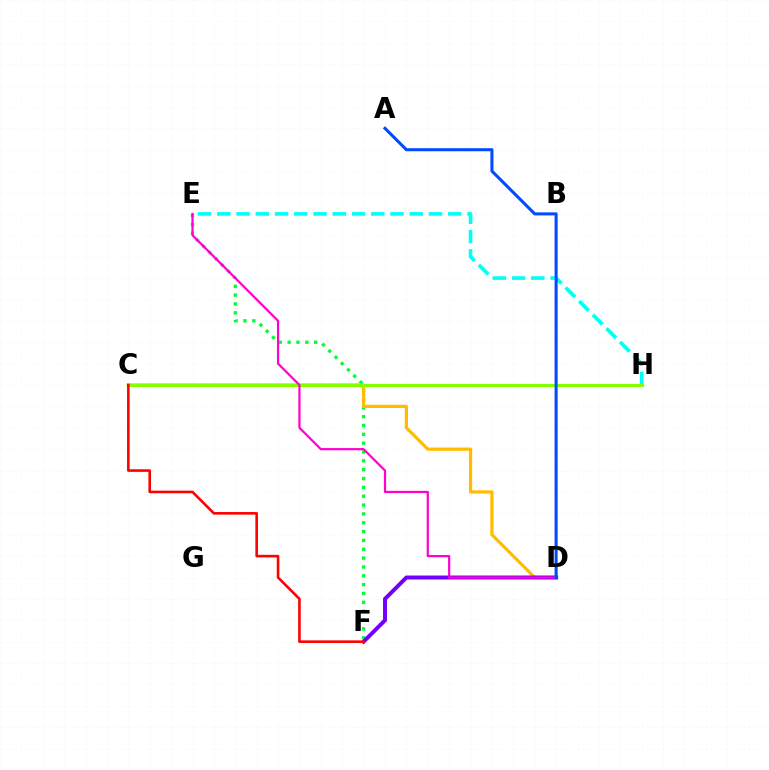{('E', 'F'): [{'color': '#00ff39', 'line_style': 'dotted', 'thickness': 2.4}], ('E', 'H'): [{'color': '#00fff6', 'line_style': 'dashed', 'thickness': 2.61}], ('C', 'D'): [{'color': '#ffbd00', 'line_style': 'solid', 'thickness': 2.32}], ('D', 'F'): [{'color': '#7200ff', 'line_style': 'solid', 'thickness': 2.86}], ('C', 'H'): [{'color': '#84ff00', 'line_style': 'solid', 'thickness': 2.24}], ('D', 'E'): [{'color': '#ff00cf', 'line_style': 'solid', 'thickness': 1.59}], ('A', 'D'): [{'color': '#004bff', 'line_style': 'solid', 'thickness': 2.2}], ('C', 'F'): [{'color': '#ff0000', 'line_style': 'solid', 'thickness': 1.87}]}